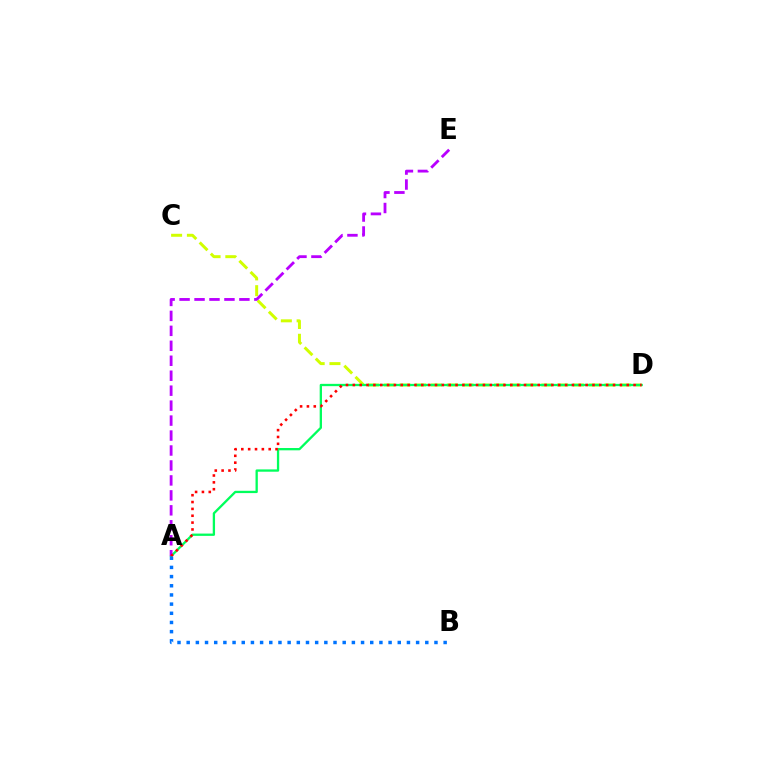{('C', 'D'): [{'color': '#d1ff00', 'line_style': 'dashed', 'thickness': 2.14}], ('A', 'D'): [{'color': '#00ff5c', 'line_style': 'solid', 'thickness': 1.66}, {'color': '#ff0000', 'line_style': 'dotted', 'thickness': 1.86}], ('A', 'E'): [{'color': '#b900ff', 'line_style': 'dashed', 'thickness': 2.03}], ('A', 'B'): [{'color': '#0074ff', 'line_style': 'dotted', 'thickness': 2.49}]}